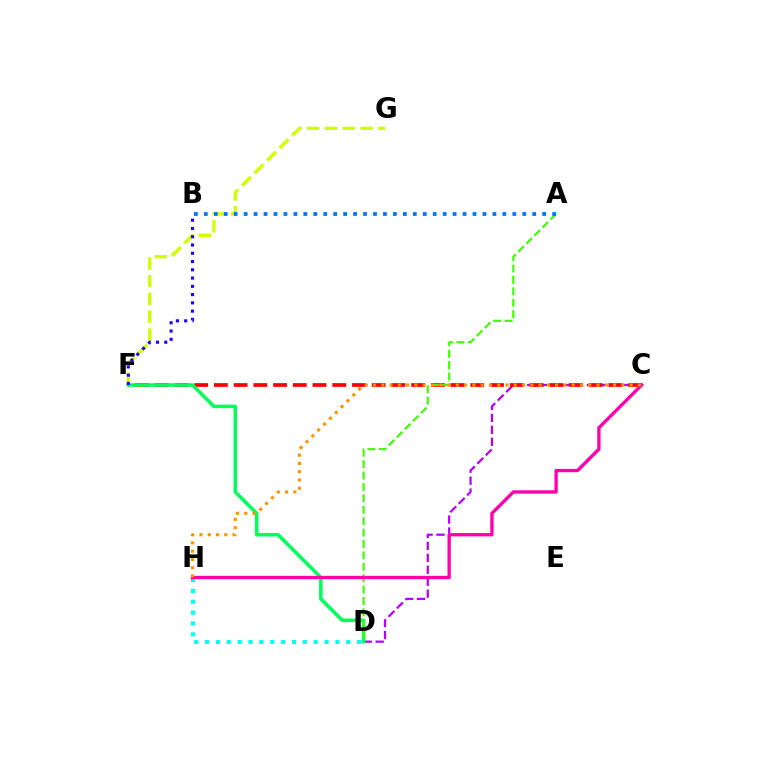{('C', 'D'): [{'color': '#b900ff', 'line_style': 'dashed', 'thickness': 1.62}], ('C', 'F'): [{'color': '#ff0000', 'line_style': 'dashed', 'thickness': 2.68}], ('D', 'H'): [{'color': '#00fff6', 'line_style': 'dotted', 'thickness': 2.95}], ('F', 'G'): [{'color': '#d1ff00', 'line_style': 'dashed', 'thickness': 2.41}], ('D', 'F'): [{'color': '#00ff5c', 'line_style': 'solid', 'thickness': 2.54}], ('A', 'D'): [{'color': '#3dff00', 'line_style': 'dashed', 'thickness': 1.55}], ('B', 'F'): [{'color': '#2500ff', 'line_style': 'dotted', 'thickness': 2.25}], ('C', 'H'): [{'color': '#ff00ac', 'line_style': 'solid', 'thickness': 2.39}, {'color': '#ff9400', 'line_style': 'dotted', 'thickness': 2.25}], ('A', 'B'): [{'color': '#0074ff', 'line_style': 'dotted', 'thickness': 2.7}]}